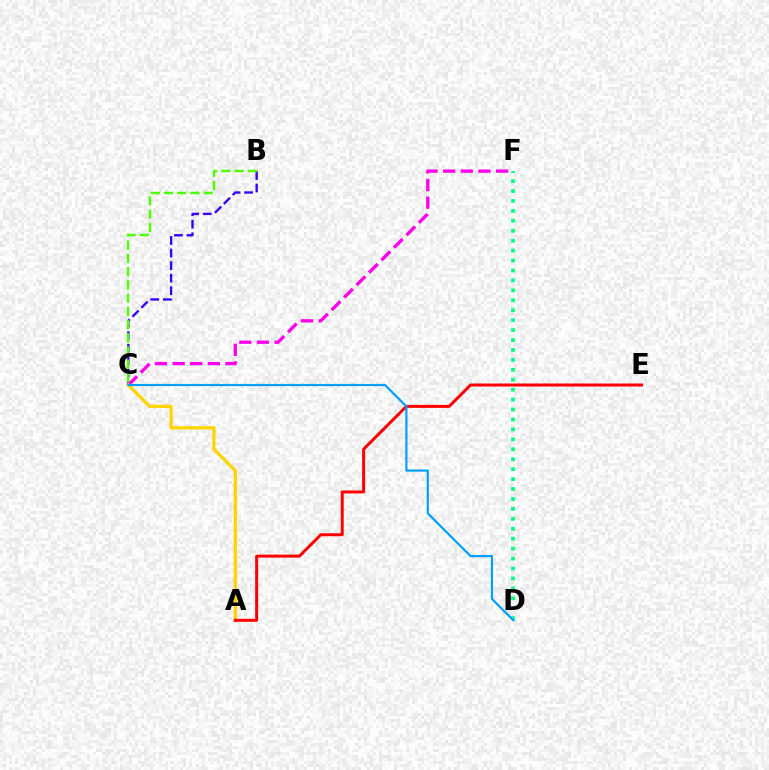{('B', 'C'): [{'color': '#3700ff', 'line_style': 'dashed', 'thickness': 1.7}, {'color': '#4fff00', 'line_style': 'dashed', 'thickness': 1.8}], ('C', 'F'): [{'color': '#ff00ed', 'line_style': 'dashed', 'thickness': 2.4}], ('A', 'C'): [{'color': '#ffd500', 'line_style': 'solid', 'thickness': 2.37}], ('D', 'F'): [{'color': '#00ff86', 'line_style': 'dotted', 'thickness': 2.7}], ('A', 'E'): [{'color': '#ff0000', 'line_style': 'solid', 'thickness': 2.15}], ('C', 'D'): [{'color': '#009eff', 'line_style': 'solid', 'thickness': 1.57}]}